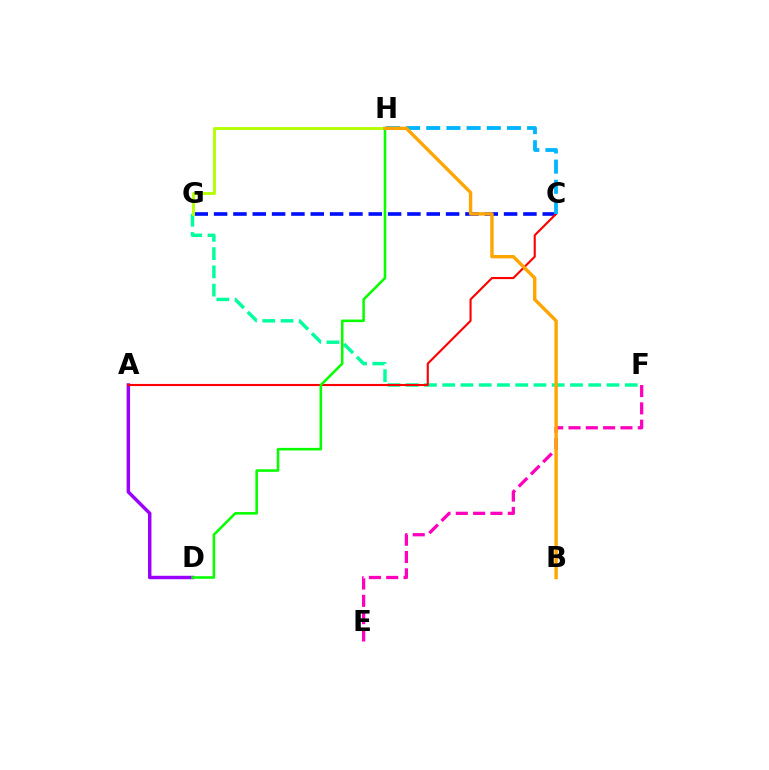{('C', 'G'): [{'color': '#0010ff', 'line_style': 'dashed', 'thickness': 2.63}], ('E', 'F'): [{'color': '#ff00bd', 'line_style': 'dashed', 'thickness': 2.35}], ('A', 'D'): [{'color': '#9b00ff', 'line_style': 'solid', 'thickness': 2.48}], ('F', 'G'): [{'color': '#00ff9d', 'line_style': 'dashed', 'thickness': 2.48}], ('A', 'C'): [{'color': '#ff0000', 'line_style': 'solid', 'thickness': 1.53}], ('G', 'H'): [{'color': '#b3ff00', 'line_style': 'solid', 'thickness': 2.07}], ('C', 'H'): [{'color': '#00b5ff', 'line_style': 'dashed', 'thickness': 2.74}], ('D', 'H'): [{'color': '#08ff00', 'line_style': 'solid', 'thickness': 1.84}], ('B', 'H'): [{'color': '#ffa500', 'line_style': 'solid', 'thickness': 2.43}]}